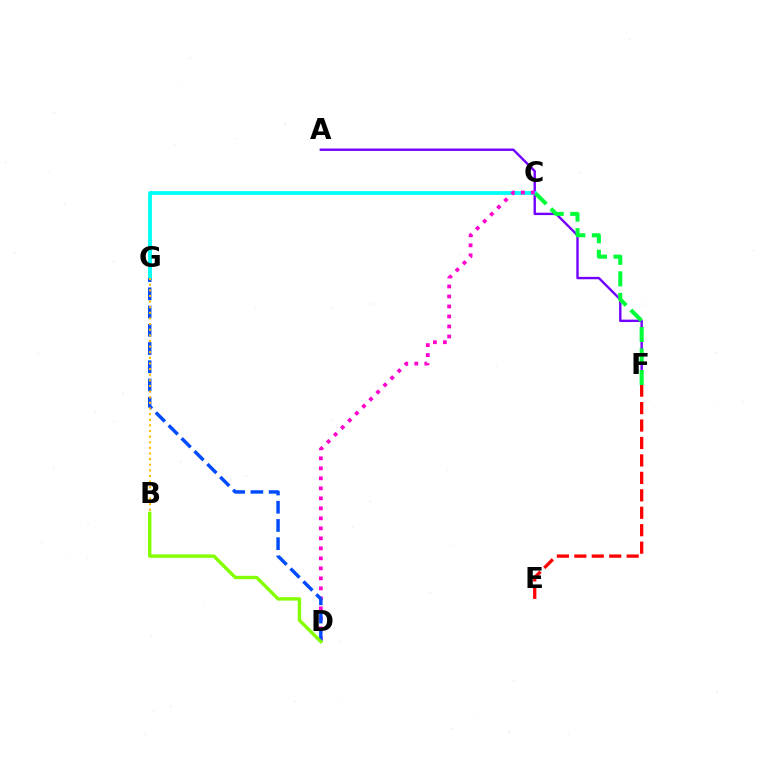{('A', 'F'): [{'color': '#7200ff', 'line_style': 'solid', 'thickness': 1.72}], ('C', 'G'): [{'color': '#00fff6', 'line_style': 'solid', 'thickness': 2.73}], ('C', 'D'): [{'color': '#ff00cf', 'line_style': 'dotted', 'thickness': 2.72}], ('C', 'F'): [{'color': '#00ff39', 'line_style': 'dashed', 'thickness': 2.92}], ('D', 'G'): [{'color': '#004bff', 'line_style': 'dashed', 'thickness': 2.48}], ('B', 'G'): [{'color': '#ffbd00', 'line_style': 'dotted', 'thickness': 1.53}], ('E', 'F'): [{'color': '#ff0000', 'line_style': 'dashed', 'thickness': 2.37}], ('B', 'D'): [{'color': '#84ff00', 'line_style': 'solid', 'thickness': 2.44}]}